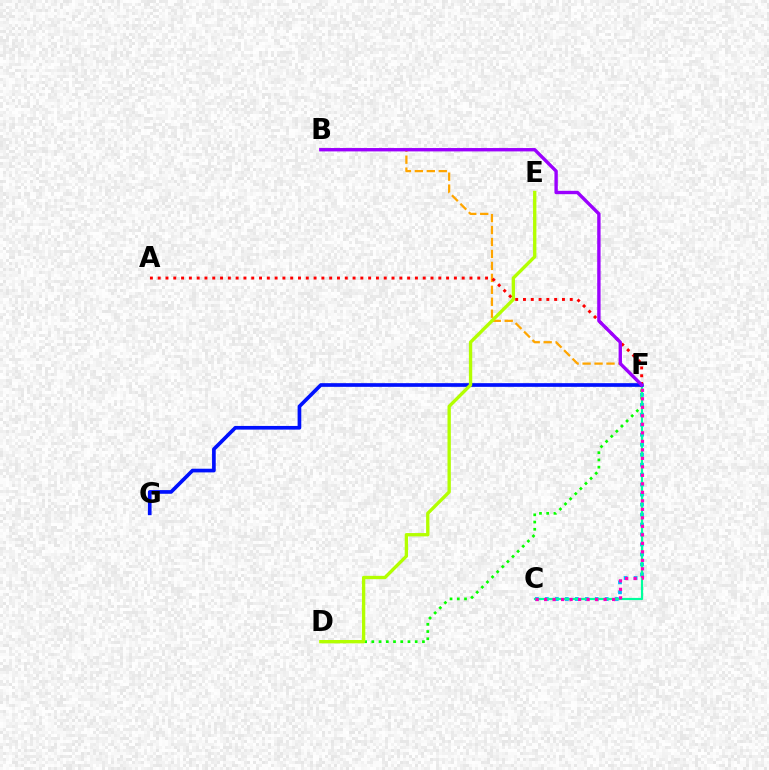{('D', 'F'): [{'color': '#08ff00', 'line_style': 'dotted', 'thickness': 1.96}], ('B', 'F'): [{'color': '#ffa500', 'line_style': 'dashed', 'thickness': 1.62}, {'color': '#9b00ff', 'line_style': 'solid', 'thickness': 2.43}], ('C', 'F'): [{'color': '#00b5ff', 'line_style': 'dotted', 'thickness': 2.71}, {'color': '#00ff9d', 'line_style': 'solid', 'thickness': 1.58}, {'color': '#ff00bd', 'line_style': 'dotted', 'thickness': 2.31}], ('F', 'G'): [{'color': '#0010ff', 'line_style': 'solid', 'thickness': 2.65}], ('D', 'E'): [{'color': '#b3ff00', 'line_style': 'solid', 'thickness': 2.4}], ('A', 'F'): [{'color': '#ff0000', 'line_style': 'dotted', 'thickness': 2.12}]}